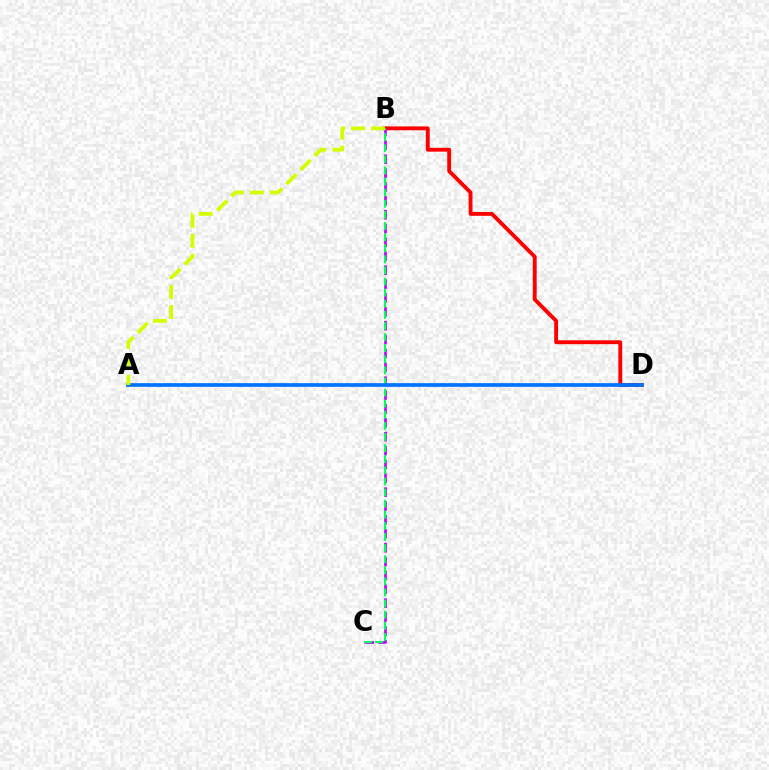{('B', 'D'): [{'color': '#ff0000', 'line_style': 'solid', 'thickness': 2.78}], ('B', 'C'): [{'color': '#b900ff', 'line_style': 'dashed', 'thickness': 1.88}, {'color': '#00ff5c', 'line_style': 'dashed', 'thickness': 1.51}], ('A', 'D'): [{'color': '#0074ff', 'line_style': 'solid', 'thickness': 2.67}], ('A', 'B'): [{'color': '#d1ff00', 'line_style': 'dashed', 'thickness': 2.72}]}